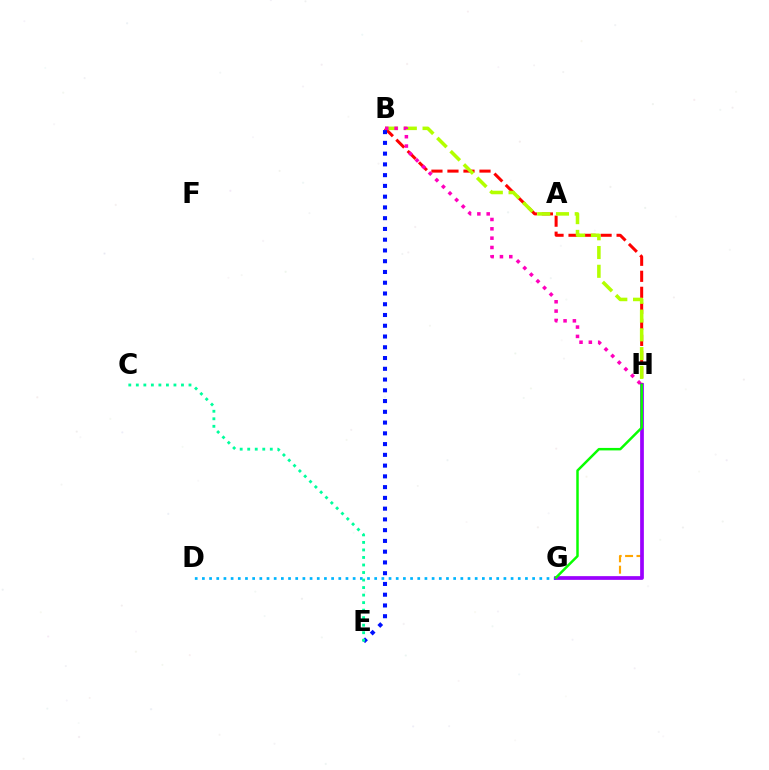{('B', 'H'): [{'color': '#ff0000', 'line_style': 'dashed', 'thickness': 2.18}, {'color': '#b3ff00', 'line_style': 'dashed', 'thickness': 2.55}, {'color': '#ff00bd', 'line_style': 'dotted', 'thickness': 2.54}], ('B', 'E'): [{'color': '#0010ff', 'line_style': 'dotted', 'thickness': 2.92}], ('D', 'G'): [{'color': '#00b5ff', 'line_style': 'dotted', 'thickness': 1.95}], ('C', 'E'): [{'color': '#00ff9d', 'line_style': 'dotted', 'thickness': 2.04}], ('G', 'H'): [{'color': '#ffa500', 'line_style': 'dashed', 'thickness': 1.55}, {'color': '#9b00ff', 'line_style': 'solid', 'thickness': 2.67}, {'color': '#08ff00', 'line_style': 'solid', 'thickness': 1.79}]}